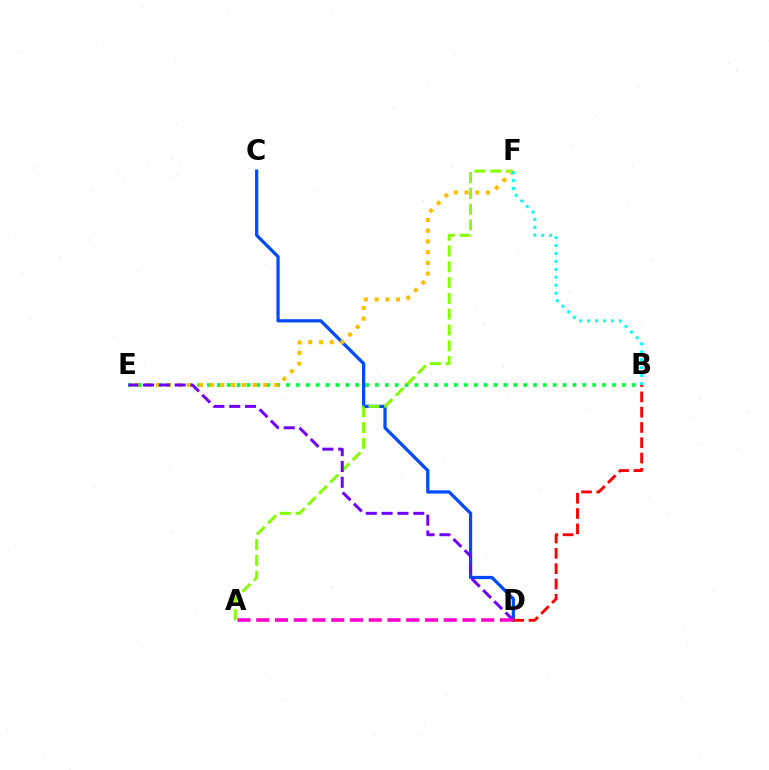{('B', 'E'): [{'color': '#00ff39', 'line_style': 'dotted', 'thickness': 2.68}], ('C', 'D'): [{'color': '#004bff', 'line_style': 'solid', 'thickness': 2.34}], ('A', 'F'): [{'color': '#84ff00', 'line_style': 'dashed', 'thickness': 2.15}], ('E', 'F'): [{'color': '#ffbd00', 'line_style': 'dotted', 'thickness': 2.92}], ('D', 'E'): [{'color': '#7200ff', 'line_style': 'dashed', 'thickness': 2.15}], ('B', 'F'): [{'color': '#00fff6', 'line_style': 'dotted', 'thickness': 2.16}], ('A', 'D'): [{'color': '#ff00cf', 'line_style': 'dashed', 'thickness': 2.55}], ('B', 'D'): [{'color': '#ff0000', 'line_style': 'dashed', 'thickness': 2.08}]}